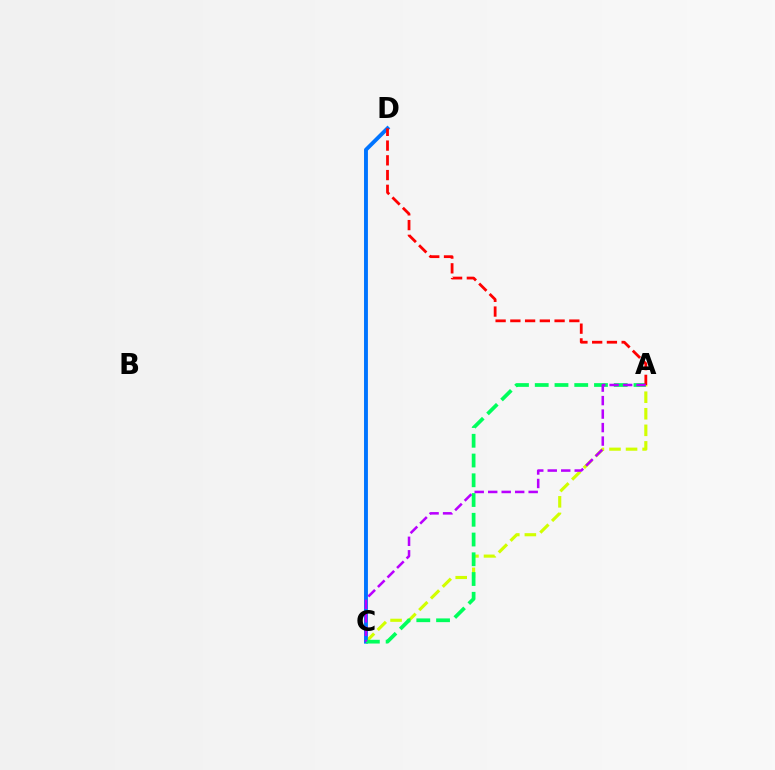{('A', 'C'): [{'color': '#d1ff00', 'line_style': 'dashed', 'thickness': 2.25}, {'color': '#00ff5c', 'line_style': 'dashed', 'thickness': 2.68}, {'color': '#b900ff', 'line_style': 'dashed', 'thickness': 1.83}], ('C', 'D'): [{'color': '#0074ff', 'line_style': 'solid', 'thickness': 2.8}], ('A', 'D'): [{'color': '#ff0000', 'line_style': 'dashed', 'thickness': 2.0}]}